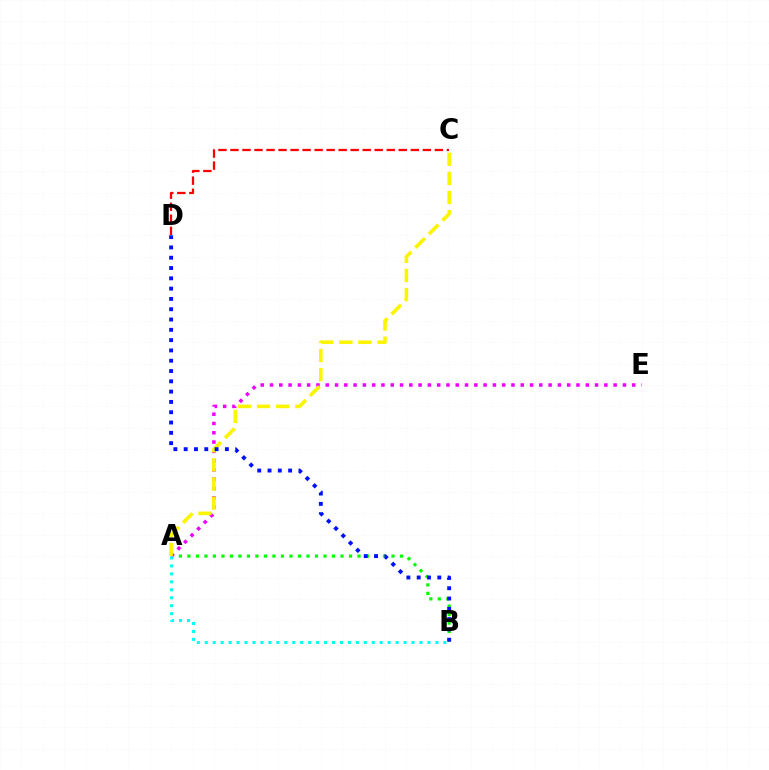{('A', 'B'): [{'color': '#08ff00', 'line_style': 'dotted', 'thickness': 2.31}, {'color': '#00fff6', 'line_style': 'dotted', 'thickness': 2.16}], ('A', 'E'): [{'color': '#ee00ff', 'line_style': 'dotted', 'thickness': 2.52}], ('A', 'C'): [{'color': '#fcf500', 'line_style': 'dashed', 'thickness': 2.6}], ('C', 'D'): [{'color': '#ff0000', 'line_style': 'dashed', 'thickness': 1.63}], ('B', 'D'): [{'color': '#0010ff', 'line_style': 'dotted', 'thickness': 2.8}]}